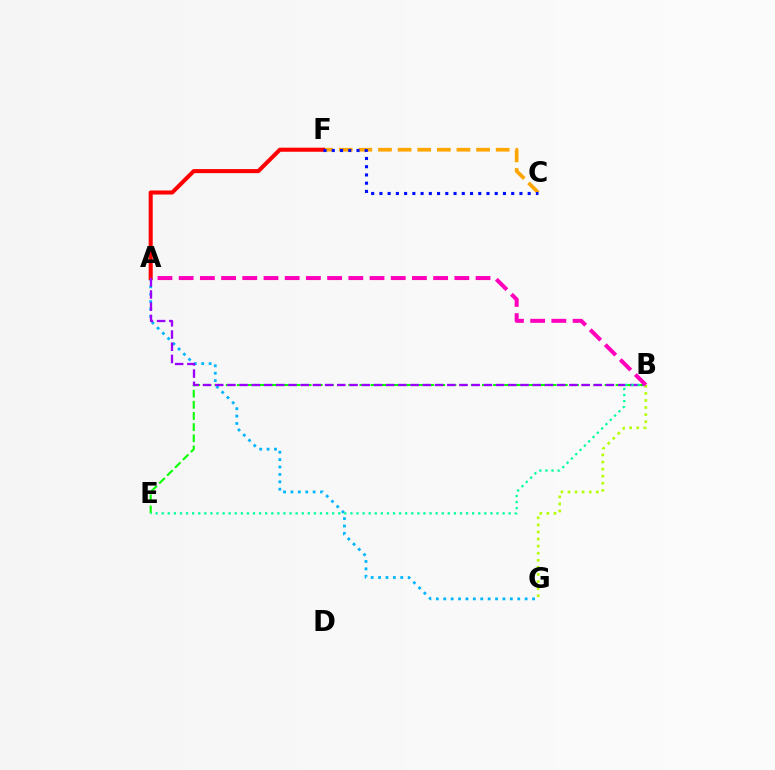{('A', 'G'): [{'color': '#00b5ff', 'line_style': 'dotted', 'thickness': 2.01}], ('C', 'F'): [{'color': '#ffa500', 'line_style': 'dashed', 'thickness': 2.67}, {'color': '#0010ff', 'line_style': 'dotted', 'thickness': 2.24}], ('A', 'F'): [{'color': '#ff0000', 'line_style': 'solid', 'thickness': 2.92}], ('B', 'E'): [{'color': '#08ff00', 'line_style': 'dashed', 'thickness': 1.51}, {'color': '#00ff9d', 'line_style': 'dotted', 'thickness': 1.65}], ('A', 'B'): [{'color': '#9b00ff', 'line_style': 'dashed', 'thickness': 1.66}, {'color': '#ff00bd', 'line_style': 'dashed', 'thickness': 2.88}], ('B', 'G'): [{'color': '#b3ff00', 'line_style': 'dotted', 'thickness': 1.92}]}